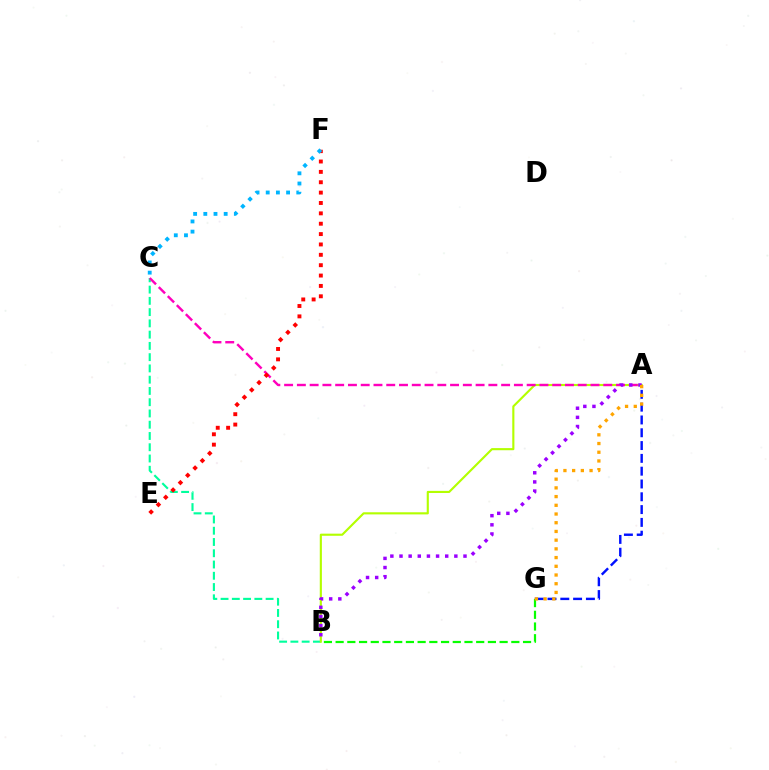{('A', 'G'): [{'color': '#0010ff', 'line_style': 'dashed', 'thickness': 1.74}, {'color': '#ffa500', 'line_style': 'dotted', 'thickness': 2.37}], ('B', 'C'): [{'color': '#00ff9d', 'line_style': 'dashed', 'thickness': 1.53}], ('A', 'B'): [{'color': '#b3ff00', 'line_style': 'solid', 'thickness': 1.53}, {'color': '#9b00ff', 'line_style': 'dotted', 'thickness': 2.48}], ('B', 'G'): [{'color': '#08ff00', 'line_style': 'dashed', 'thickness': 1.59}], ('A', 'C'): [{'color': '#ff00bd', 'line_style': 'dashed', 'thickness': 1.73}], ('E', 'F'): [{'color': '#ff0000', 'line_style': 'dotted', 'thickness': 2.82}], ('C', 'F'): [{'color': '#00b5ff', 'line_style': 'dotted', 'thickness': 2.77}]}